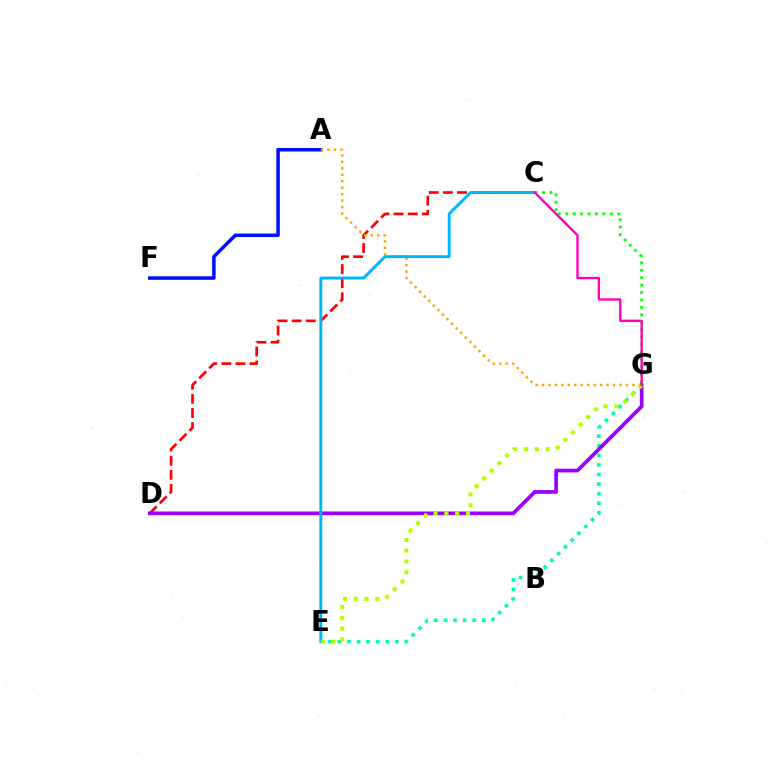{('C', 'D'): [{'color': '#ff0000', 'line_style': 'dashed', 'thickness': 1.92}], ('A', 'F'): [{'color': '#0010ff', 'line_style': 'solid', 'thickness': 2.54}], ('E', 'G'): [{'color': '#00ff9d', 'line_style': 'dotted', 'thickness': 2.6}, {'color': '#b3ff00', 'line_style': 'dotted', 'thickness': 2.93}], ('C', 'G'): [{'color': '#08ff00', 'line_style': 'dotted', 'thickness': 2.02}, {'color': '#ff00bd', 'line_style': 'solid', 'thickness': 1.71}], ('A', 'G'): [{'color': '#ffa500', 'line_style': 'dotted', 'thickness': 1.75}], ('D', 'G'): [{'color': '#9b00ff', 'line_style': 'solid', 'thickness': 2.67}], ('C', 'E'): [{'color': '#00b5ff', 'line_style': 'solid', 'thickness': 2.11}]}